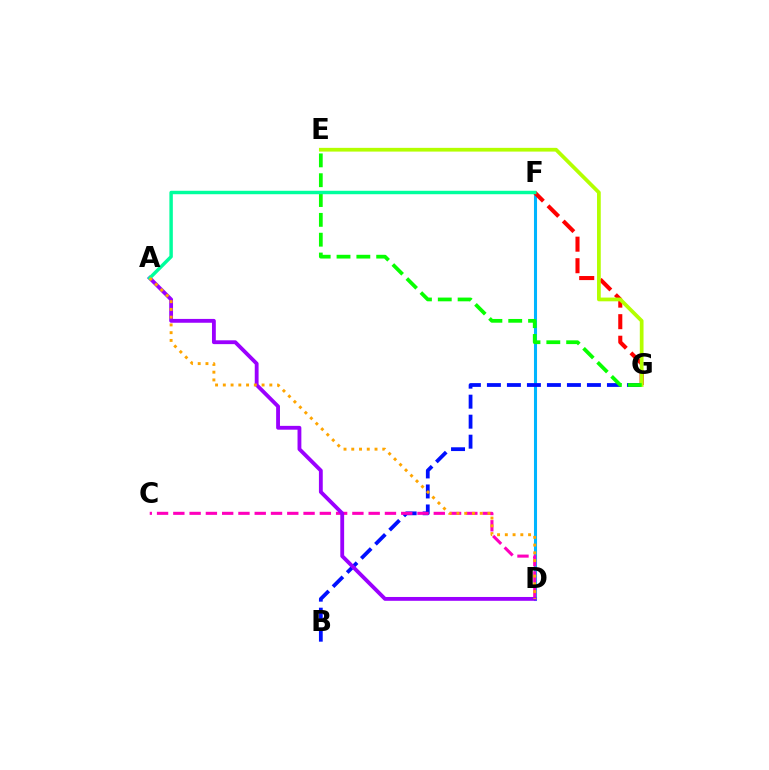{('D', 'F'): [{'color': '#00b5ff', 'line_style': 'solid', 'thickness': 2.21}], ('B', 'G'): [{'color': '#0010ff', 'line_style': 'dashed', 'thickness': 2.72}], ('C', 'D'): [{'color': '#ff00bd', 'line_style': 'dashed', 'thickness': 2.21}], ('A', 'D'): [{'color': '#9b00ff', 'line_style': 'solid', 'thickness': 2.76}, {'color': '#ffa500', 'line_style': 'dotted', 'thickness': 2.11}], ('F', 'G'): [{'color': '#ff0000', 'line_style': 'dashed', 'thickness': 2.93}], ('E', 'G'): [{'color': '#b3ff00', 'line_style': 'solid', 'thickness': 2.69}, {'color': '#08ff00', 'line_style': 'dashed', 'thickness': 2.69}], ('A', 'F'): [{'color': '#00ff9d', 'line_style': 'solid', 'thickness': 2.48}]}